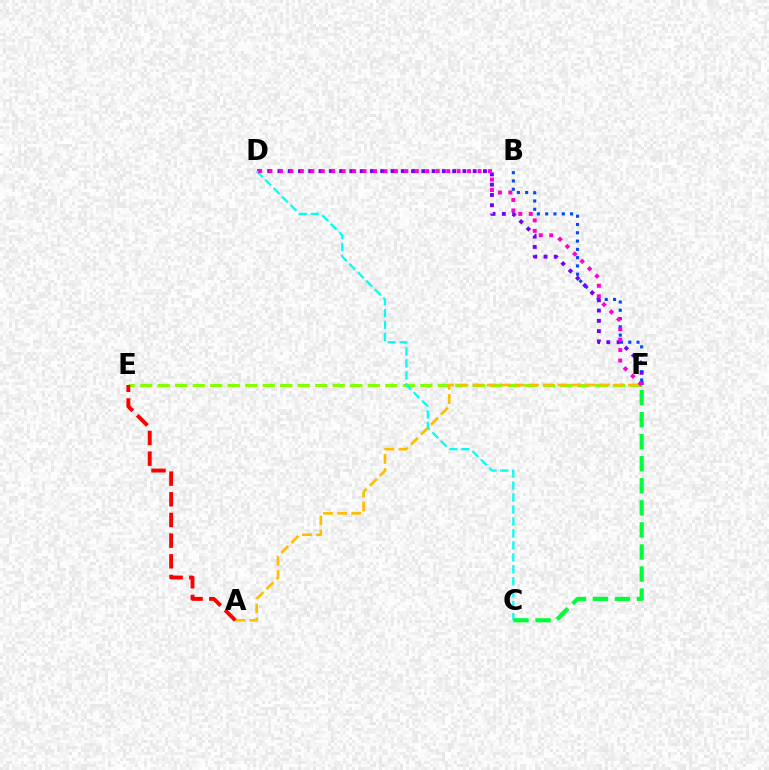{('B', 'F'): [{'color': '#004bff', 'line_style': 'dotted', 'thickness': 2.25}], ('E', 'F'): [{'color': '#84ff00', 'line_style': 'dashed', 'thickness': 2.38}], ('D', 'F'): [{'color': '#7200ff', 'line_style': 'dotted', 'thickness': 2.79}, {'color': '#ff00cf', 'line_style': 'dotted', 'thickness': 2.84}], ('C', 'D'): [{'color': '#00fff6', 'line_style': 'dashed', 'thickness': 1.63}], ('A', 'F'): [{'color': '#ffbd00', 'line_style': 'dashed', 'thickness': 1.92}], ('A', 'E'): [{'color': '#ff0000', 'line_style': 'dashed', 'thickness': 2.81}], ('C', 'F'): [{'color': '#00ff39', 'line_style': 'dashed', 'thickness': 3.0}]}